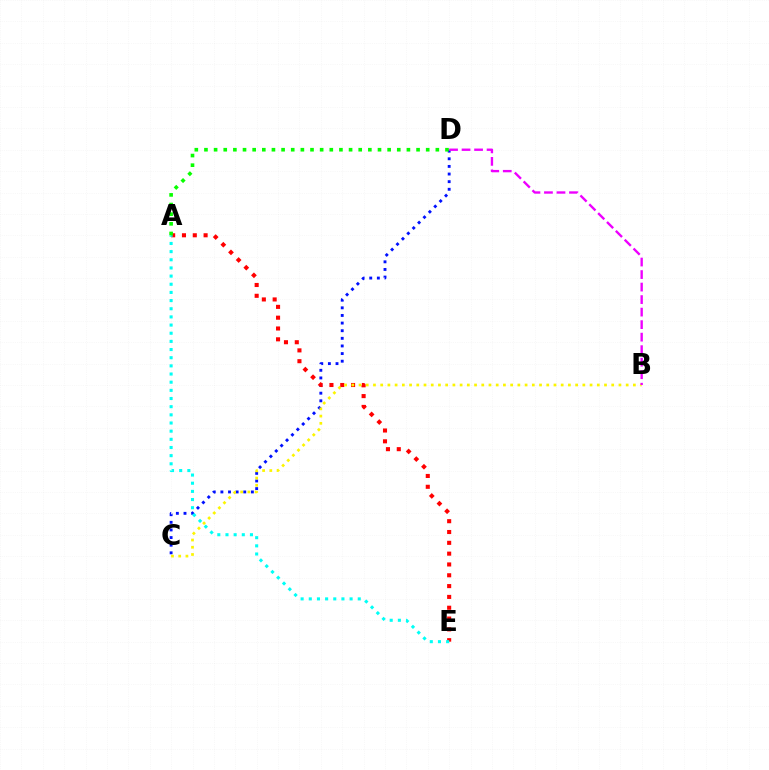{('C', 'D'): [{'color': '#0010ff', 'line_style': 'dotted', 'thickness': 2.07}], ('A', 'E'): [{'color': '#ff0000', 'line_style': 'dotted', 'thickness': 2.94}, {'color': '#00fff6', 'line_style': 'dotted', 'thickness': 2.22}], ('B', 'C'): [{'color': '#fcf500', 'line_style': 'dotted', 'thickness': 1.96}], ('A', 'D'): [{'color': '#08ff00', 'line_style': 'dotted', 'thickness': 2.62}], ('B', 'D'): [{'color': '#ee00ff', 'line_style': 'dashed', 'thickness': 1.7}]}